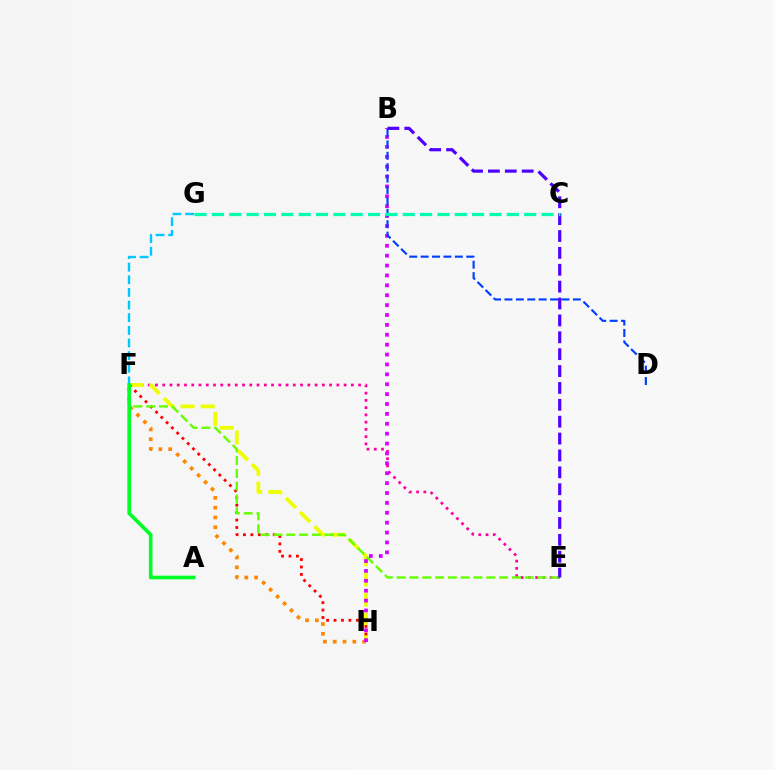{('E', 'F'): [{'color': '#ff00a0', 'line_style': 'dotted', 'thickness': 1.97}, {'color': '#66ff00', 'line_style': 'dashed', 'thickness': 1.74}], ('F', 'H'): [{'color': '#eeff00', 'line_style': 'dashed', 'thickness': 2.73}, {'color': '#ff8800', 'line_style': 'dotted', 'thickness': 2.66}, {'color': '#ff0000', 'line_style': 'dotted', 'thickness': 2.02}], ('B', 'H'): [{'color': '#d600ff', 'line_style': 'dotted', 'thickness': 2.69}], ('B', 'D'): [{'color': '#003fff', 'line_style': 'dashed', 'thickness': 1.55}], ('B', 'E'): [{'color': '#4f00ff', 'line_style': 'dashed', 'thickness': 2.29}], ('F', 'G'): [{'color': '#00c7ff', 'line_style': 'dashed', 'thickness': 1.72}], ('C', 'G'): [{'color': '#00ffaf', 'line_style': 'dashed', 'thickness': 2.36}], ('A', 'F'): [{'color': '#00ff27', 'line_style': 'solid', 'thickness': 2.62}]}